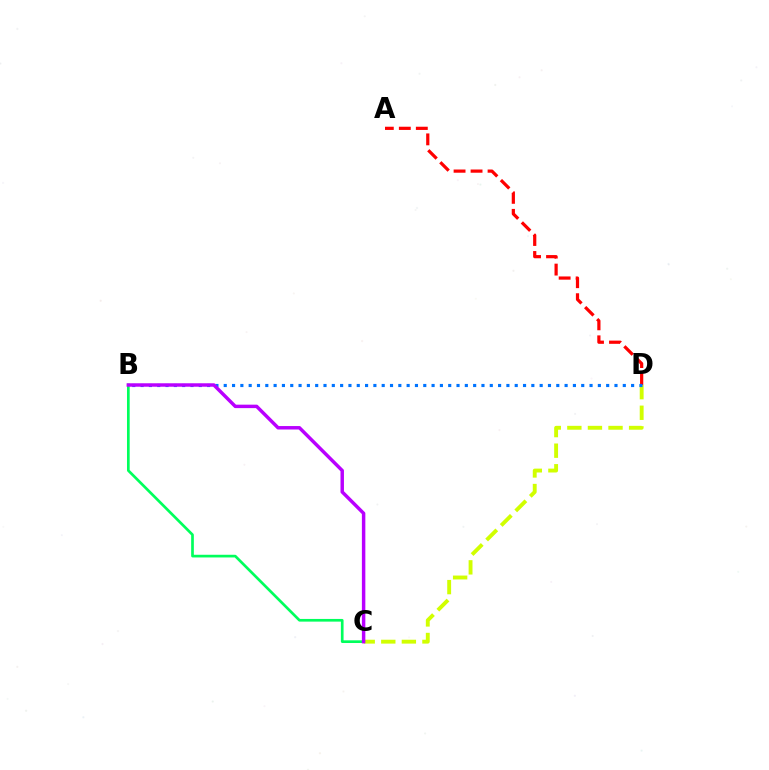{('C', 'D'): [{'color': '#d1ff00', 'line_style': 'dashed', 'thickness': 2.8}], ('B', 'C'): [{'color': '#00ff5c', 'line_style': 'solid', 'thickness': 1.93}, {'color': '#b900ff', 'line_style': 'solid', 'thickness': 2.49}], ('A', 'D'): [{'color': '#ff0000', 'line_style': 'dashed', 'thickness': 2.31}], ('B', 'D'): [{'color': '#0074ff', 'line_style': 'dotted', 'thickness': 2.26}]}